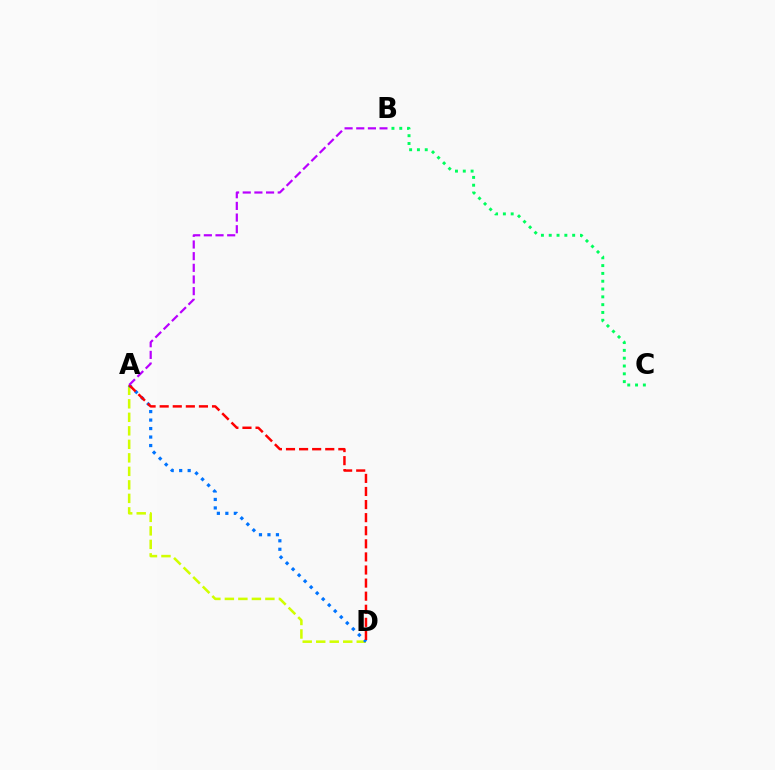{('A', 'D'): [{'color': '#d1ff00', 'line_style': 'dashed', 'thickness': 1.83}, {'color': '#0074ff', 'line_style': 'dotted', 'thickness': 2.31}, {'color': '#ff0000', 'line_style': 'dashed', 'thickness': 1.78}], ('B', 'C'): [{'color': '#00ff5c', 'line_style': 'dotted', 'thickness': 2.12}], ('A', 'B'): [{'color': '#b900ff', 'line_style': 'dashed', 'thickness': 1.58}]}